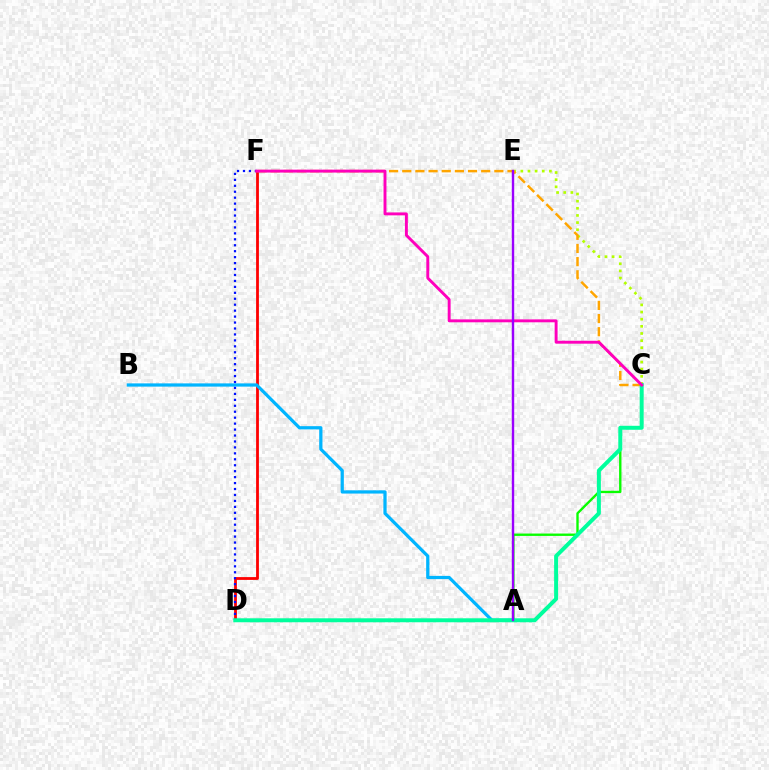{('C', 'E'): [{'color': '#b3ff00', 'line_style': 'dotted', 'thickness': 1.94}], ('D', 'F'): [{'color': '#ff0000', 'line_style': 'solid', 'thickness': 2.01}, {'color': '#0010ff', 'line_style': 'dotted', 'thickness': 1.62}], ('A', 'B'): [{'color': '#00b5ff', 'line_style': 'solid', 'thickness': 2.33}], ('C', 'F'): [{'color': '#ffa500', 'line_style': 'dashed', 'thickness': 1.79}, {'color': '#ff00bd', 'line_style': 'solid', 'thickness': 2.1}], ('A', 'C'): [{'color': '#08ff00', 'line_style': 'solid', 'thickness': 1.71}], ('C', 'D'): [{'color': '#00ff9d', 'line_style': 'solid', 'thickness': 2.86}], ('A', 'E'): [{'color': '#9b00ff', 'line_style': 'solid', 'thickness': 1.73}]}